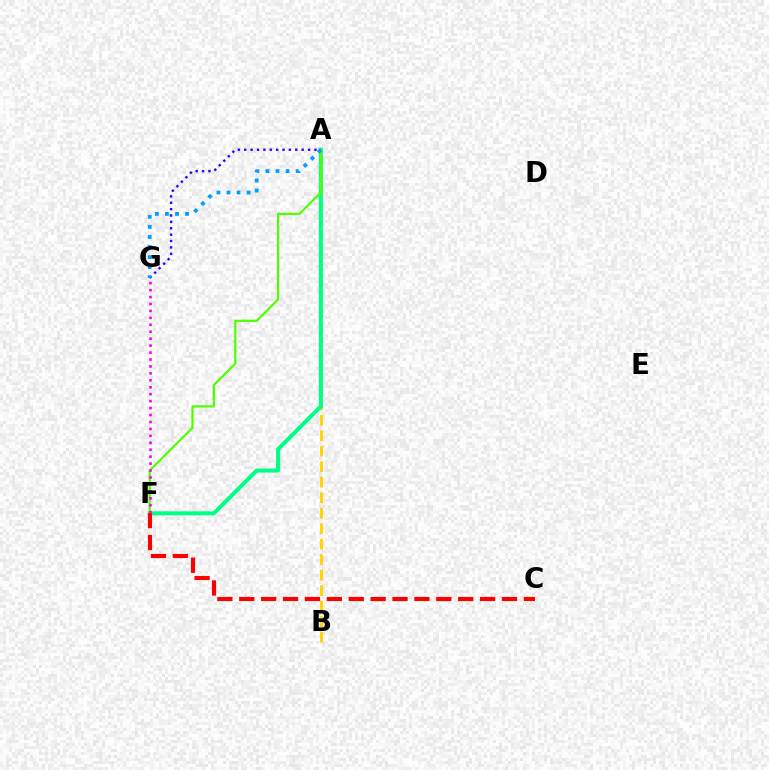{('A', 'B'): [{'color': '#ffd500', 'line_style': 'dashed', 'thickness': 2.1}], ('A', 'F'): [{'color': '#00ff86', 'line_style': 'solid', 'thickness': 2.89}, {'color': '#4fff00', 'line_style': 'solid', 'thickness': 1.58}], ('C', 'F'): [{'color': '#ff0000', 'line_style': 'dashed', 'thickness': 2.97}], ('A', 'G'): [{'color': '#3700ff', 'line_style': 'dotted', 'thickness': 1.73}, {'color': '#009eff', 'line_style': 'dotted', 'thickness': 2.73}], ('F', 'G'): [{'color': '#ff00ed', 'line_style': 'dotted', 'thickness': 1.89}]}